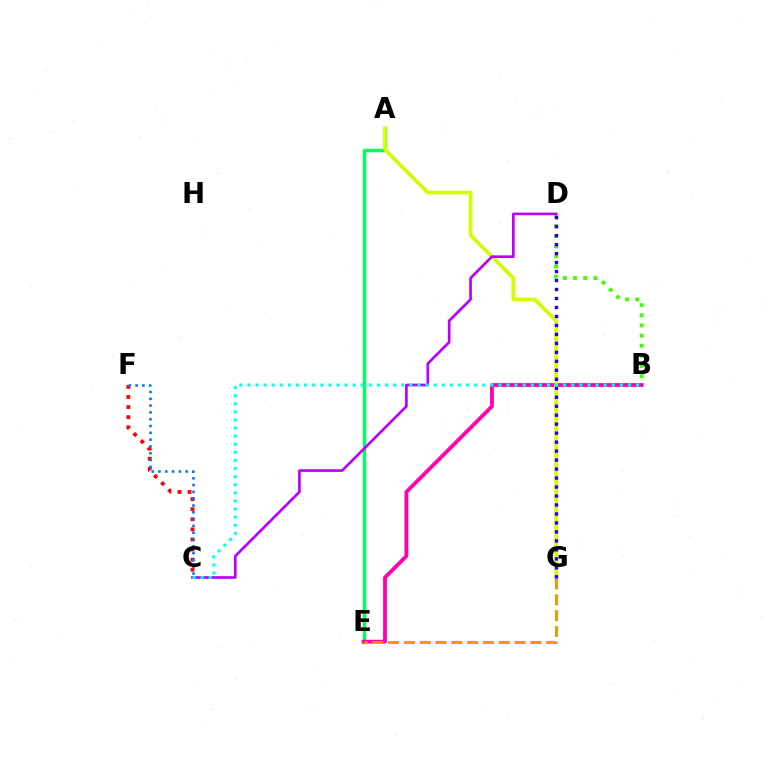{('B', 'D'): [{'color': '#3dff00', 'line_style': 'dotted', 'thickness': 2.76}], ('C', 'F'): [{'color': '#ff0000', 'line_style': 'dotted', 'thickness': 2.74}, {'color': '#0074ff', 'line_style': 'dotted', 'thickness': 1.85}], ('A', 'E'): [{'color': '#00ff5c', 'line_style': 'solid', 'thickness': 2.49}], ('B', 'E'): [{'color': '#ff00ac', 'line_style': 'solid', 'thickness': 2.74}], ('A', 'G'): [{'color': '#d1ff00', 'line_style': 'solid', 'thickness': 2.64}], ('C', 'D'): [{'color': '#b900ff', 'line_style': 'solid', 'thickness': 1.92}], ('E', 'G'): [{'color': '#ff9400', 'line_style': 'dashed', 'thickness': 2.15}], ('D', 'G'): [{'color': '#2500ff', 'line_style': 'dotted', 'thickness': 2.44}], ('B', 'C'): [{'color': '#00fff6', 'line_style': 'dotted', 'thickness': 2.2}]}